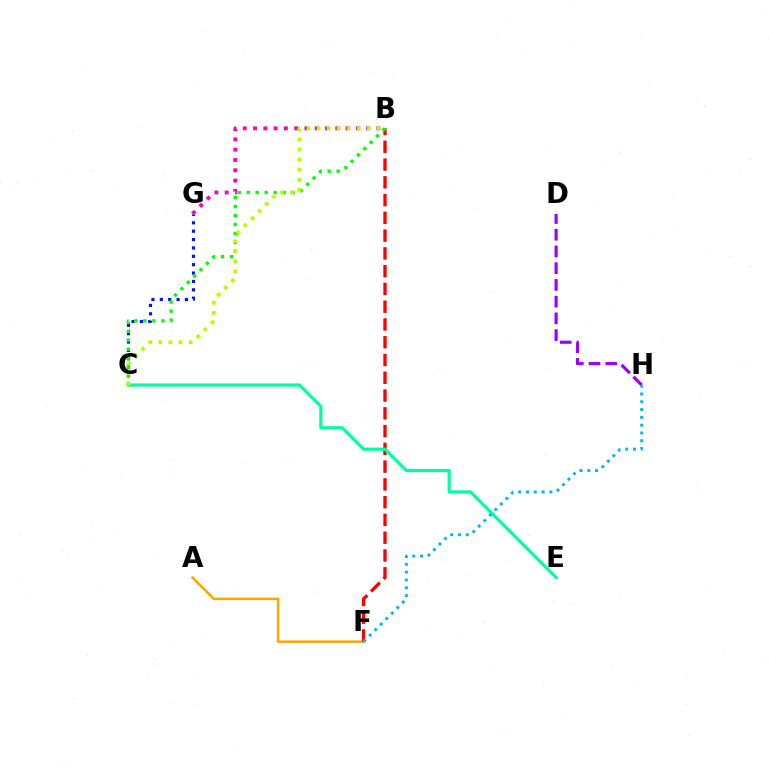{('A', 'F'): [{'color': '#ffa500', 'line_style': 'solid', 'thickness': 1.79}], ('D', 'H'): [{'color': '#9b00ff', 'line_style': 'dashed', 'thickness': 2.27}], ('B', 'F'): [{'color': '#ff0000', 'line_style': 'dashed', 'thickness': 2.41}], ('C', 'G'): [{'color': '#0010ff', 'line_style': 'dotted', 'thickness': 2.28}], ('B', 'C'): [{'color': '#08ff00', 'line_style': 'dotted', 'thickness': 2.44}, {'color': '#b3ff00', 'line_style': 'dotted', 'thickness': 2.73}], ('B', 'G'): [{'color': '#ff00bd', 'line_style': 'dotted', 'thickness': 2.79}], ('C', 'E'): [{'color': '#00ff9d', 'line_style': 'solid', 'thickness': 2.29}], ('F', 'H'): [{'color': '#00b5ff', 'line_style': 'dotted', 'thickness': 2.12}]}